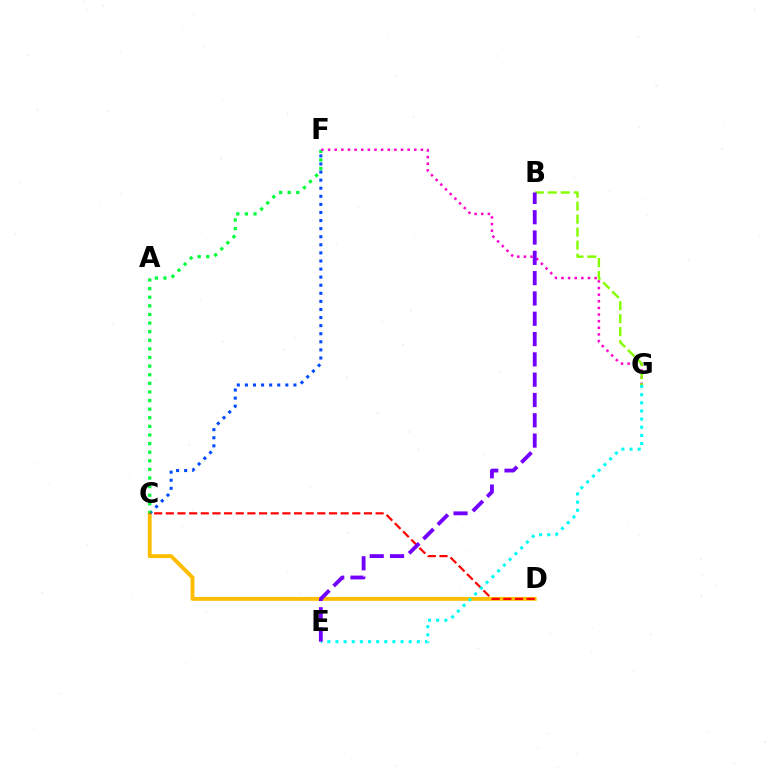{('C', 'D'): [{'color': '#ffbd00', 'line_style': 'solid', 'thickness': 2.78}, {'color': '#ff0000', 'line_style': 'dashed', 'thickness': 1.58}], ('C', 'F'): [{'color': '#004bff', 'line_style': 'dotted', 'thickness': 2.2}, {'color': '#00ff39', 'line_style': 'dotted', 'thickness': 2.34}], ('F', 'G'): [{'color': '#ff00cf', 'line_style': 'dotted', 'thickness': 1.8}], ('B', 'G'): [{'color': '#84ff00', 'line_style': 'dashed', 'thickness': 1.76}], ('E', 'G'): [{'color': '#00fff6', 'line_style': 'dotted', 'thickness': 2.21}], ('B', 'E'): [{'color': '#7200ff', 'line_style': 'dashed', 'thickness': 2.76}]}